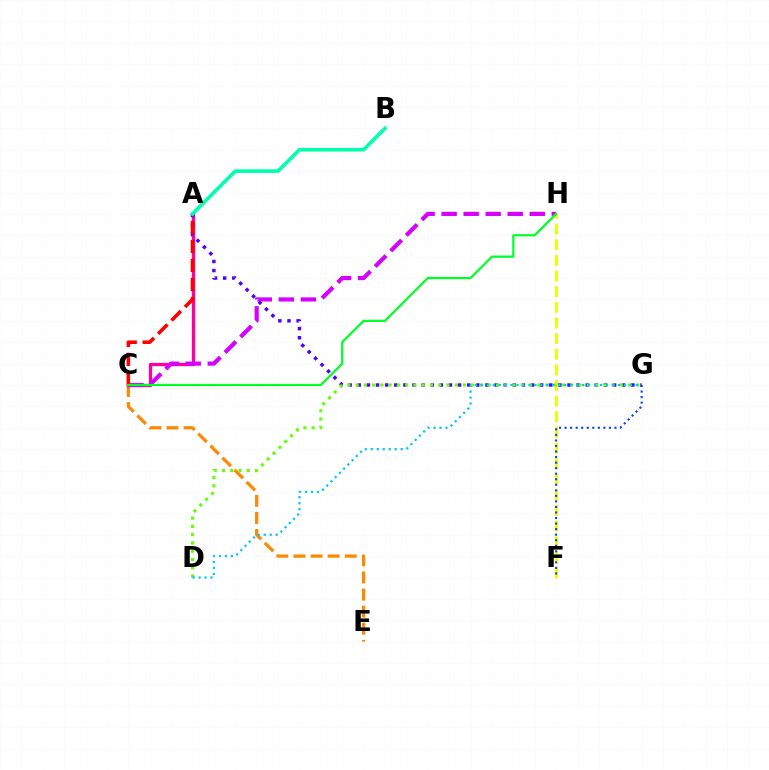{('C', 'E'): [{'color': '#ff8800', 'line_style': 'dashed', 'thickness': 2.32}], ('A', 'C'): [{'color': '#ff00a0', 'line_style': 'solid', 'thickness': 2.38}, {'color': '#ff0000', 'line_style': 'dashed', 'thickness': 2.58}], ('C', 'H'): [{'color': '#d600ff', 'line_style': 'dashed', 'thickness': 2.99}, {'color': '#00ff27', 'line_style': 'solid', 'thickness': 1.59}], ('A', 'G'): [{'color': '#4f00ff', 'line_style': 'dotted', 'thickness': 2.48}], ('F', 'H'): [{'color': '#eeff00', 'line_style': 'dashed', 'thickness': 2.12}], ('D', 'G'): [{'color': '#66ff00', 'line_style': 'dotted', 'thickness': 2.24}, {'color': '#00c7ff', 'line_style': 'dotted', 'thickness': 1.62}], ('A', 'B'): [{'color': '#00ffaf', 'line_style': 'solid', 'thickness': 2.62}], ('F', 'G'): [{'color': '#003fff', 'line_style': 'dotted', 'thickness': 1.51}]}